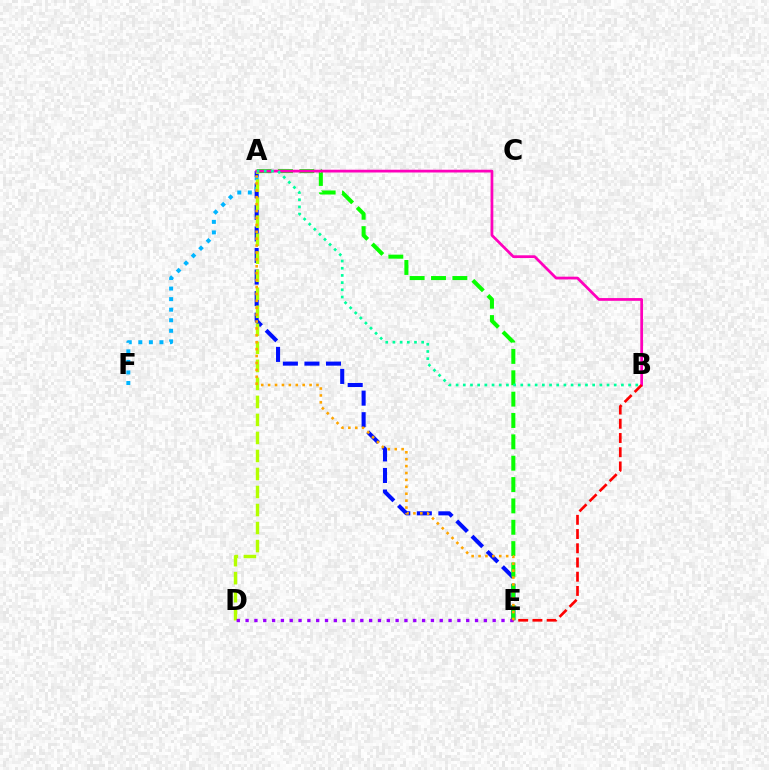{('A', 'E'): [{'color': '#0010ff', 'line_style': 'dashed', 'thickness': 2.93}, {'color': '#08ff00', 'line_style': 'dashed', 'thickness': 2.9}, {'color': '#ffa500', 'line_style': 'dotted', 'thickness': 1.88}], ('A', 'F'): [{'color': '#00b5ff', 'line_style': 'dotted', 'thickness': 2.87}], ('A', 'D'): [{'color': '#b3ff00', 'line_style': 'dashed', 'thickness': 2.45}], ('A', 'B'): [{'color': '#ff00bd', 'line_style': 'solid', 'thickness': 1.98}, {'color': '#00ff9d', 'line_style': 'dotted', 'thickness': 1.95}], ('B', 'E'): [{'color': '#ff0000', 'line_style': 'dashed', 'thickness': 1.93}], ('D', 'E'): [{'color': '#9b00ff', 'line_style': 'dotted', 'thickness': 2.4}]}